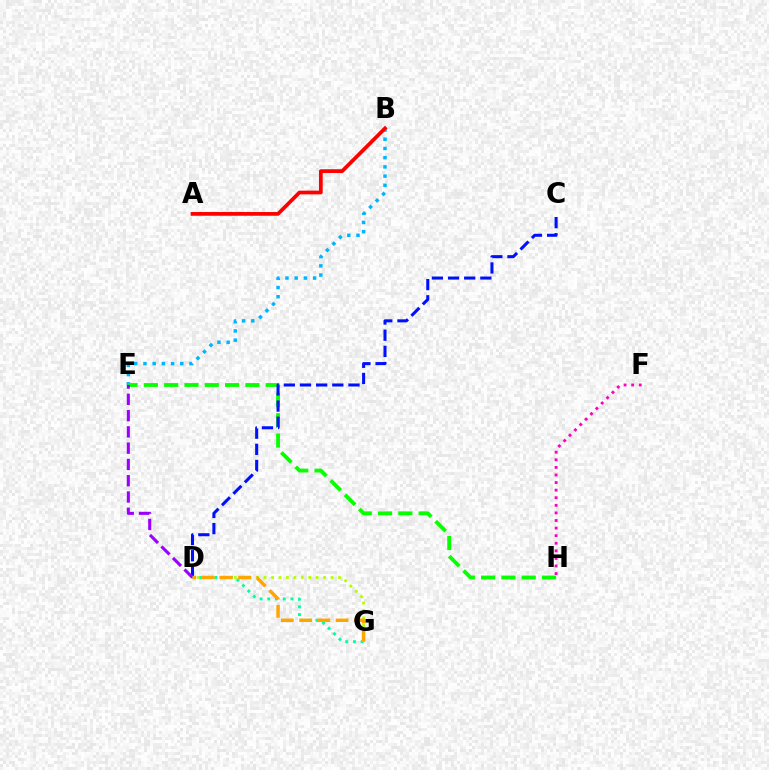{('B', 'E'): [{'color': '#00b5ff', 'line_style': 'dotted', 'thickness': 2.5}], ('E', 'H'): [{'color': '#08ff00', 'line_style': 'dashed', 'thickness': 2.76}], ('C', 'D'): [{'color': '#0010ff', 'line_style': 'dashed', 'thickness': 2.2}], ('D', 'G'): [{'color': '#00ff9d', 'line_style': 'dotted', 'thickness': 2.1}, {'color': '#b3ff00', 'line_style': 'dotted', 'thickness': 2.02}, {'color': '#ffa500', 'line_style': 'dashed', 'thickness': 2.48}], ('D', 'E'): [{'color': '#9b00ff', 'line_style': 'dashed', 'thickness': 2.21}], ('A', 'B'): [{'color': '#ff0000', 'line_style': 'solid', 'thickness': 2.68}], ('F', 'H'): [{'color': '#ff00bd', 'line_style': 'dotted', 'thickness': 2.06}]}